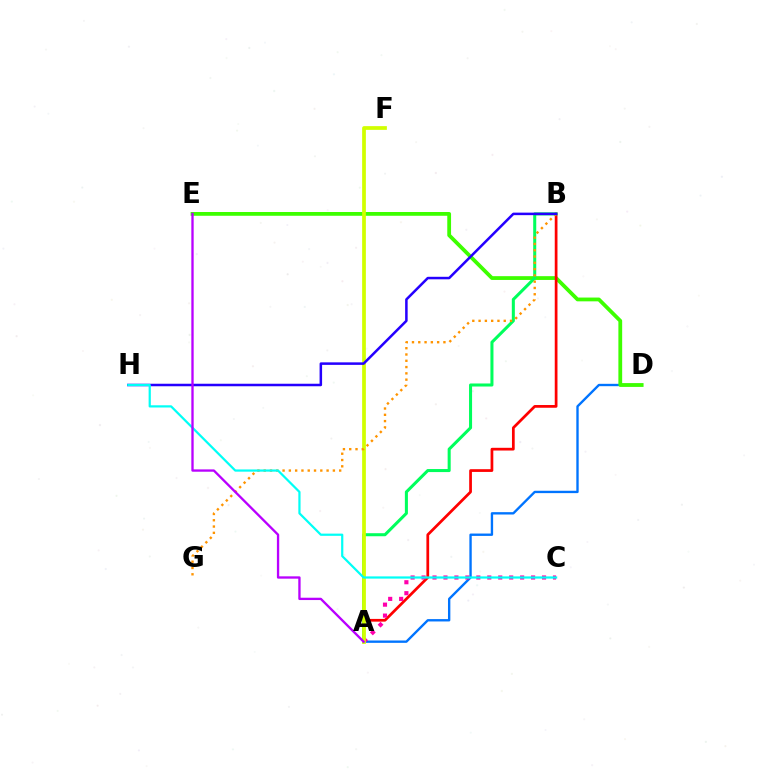{('A', 'D'): [{'color': '#0074ff', 'line_style': 'solid', 'thickness': 1.7}], ('D', 'E'): [{'color': '#3dff00', 'line_style': 'solid', 'thickness': 2.72}], ('A', 'B'): [{'color': '#ff0000', 'line_style': 'solid', 'thickness': 1.97}, {'color': '#00ff5c', 'line_style': 'solid', 'thickness': 2.19}], ('A', 'C'): [{'color': '#ff00ac', 'line_style': 'dotted', 'thickness': 2.98}], ('A', 'F'): [{'color': '#d1ff00', 'line_style': 'solid', 'thickness': 2.69}], ('B', 'G'): [{'color': '#ff9400', 'line_style': 'dotted', 'thickness': 1.71}], ('B', 'H'): [{'color': '#2500ff', 'line_style': 'solid', 'thickness': 1.81}], ('C', 'H'): [{'color': '#00fff6', 'line_style': 'solid', 'thickness': 1.6}], ('A', 'E'): [{'color': '#b900ff', 'line_style': 'solid', 'thickness': 1.68}]}